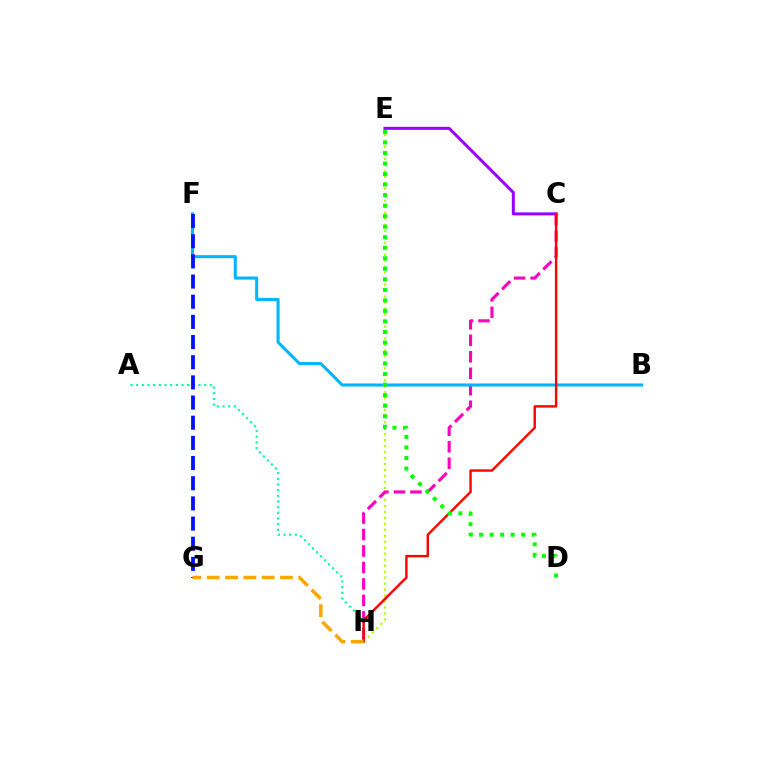{('E', 'H'): [{'color': '#b3ff00', 'line_style': 'dotted', 'thickness': 1.63}], ('C', 'H'): [{'color': '#ff00bd', 'line_style': 'dashed', 'thickness': 2.24}, {'color': '#ff0000', 'line_style': 'solid', 'thickness': 1.73}], ('C', 'E'): [{'color': '#9b00ff', 'line_style': 'solid', 'thickness': 2.17}], ('B', 'F'): [{'color': '#00b5ff', 'line_style': 'solid', 'thickness': 2.21}], ('A', 'H'): [{'color': '#00ff9d', 'line_style': 'dotted', 'thickness': 1.54}], ('F', 'G'): [{'color': '#0010ff', 'line_style': 'dashed', 'thickness': 2.74}], ('D', 'E'): [{'color': '#08ff00', 'line_style': 'dotted', 'thickness': 2.86}], ('G', 'H'): [{'color': '#ffa500', 'line_style': 'dashed', 'thickness': 2.49}]}